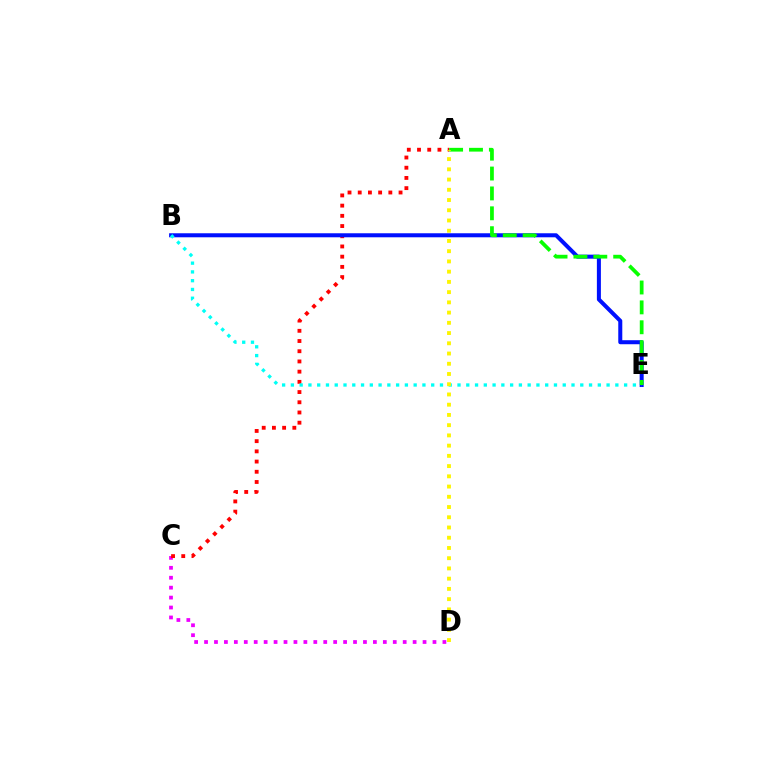{('C', 'D'): [{'color': '#ee00ff', 'line_style': 'dotted', 'thickness': 2.7}], ('A', 'C'): [{'color': '#ff0000', 'line_style': 'dotted', 'thickness': 2.77}], ('B', 'E'): [{'color': '#0010ff', 'line_style': 'solid', 'thickness': 2.9}, {'color': '#00fff6', 'line_style': 'dotted', 'thickness': 2.38}], ('A', 'E'): [{'color': '#08ff00', 'line_style': 'dashed', 'thickness': 2.7}], ('A', 'D'): [{'color': '#fcf500', 'line_style': 'dotted', 'thickness': 2.78}]}